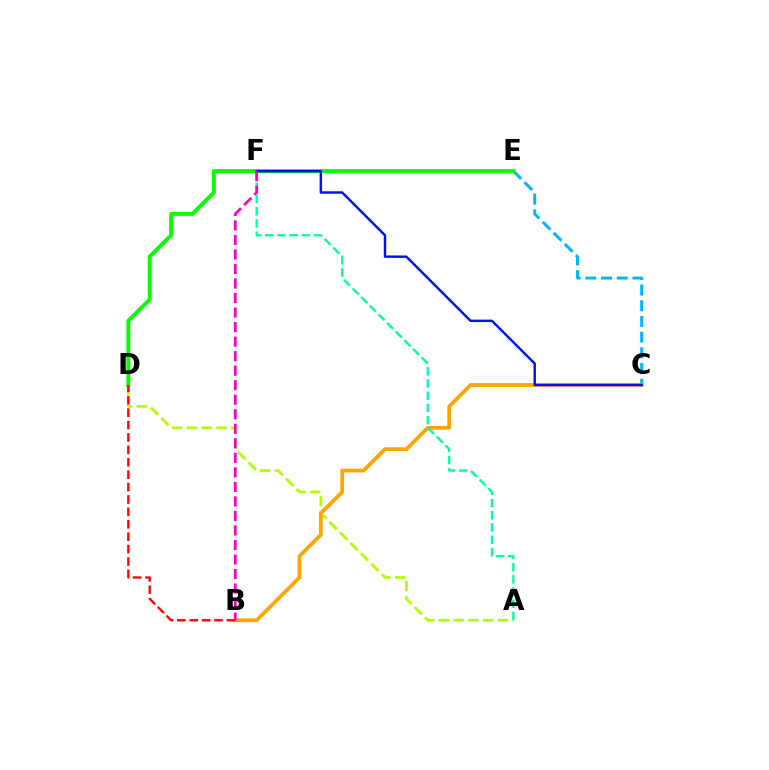{('C', 'E'): [{'color': '#00b5ff', 'line_style': 'dashed', 'thickness': 2.13}], ('A', 'D'): [{'color': '#b3ff00', 'line_style': 'dashed', 'thickness': 2.01}], ('E', 'F'): [{'color': '#9b00ff', 'line_style': 'solid', 'thickness': 2.26}], ('B', 'C'): [{'color': '#ffa500', 'line_style': 'solid', 'thickness': 2.7}], ('A', 'F'): [{'color': '#00ff9d', 'line_style': 'dashed', 'thickness': 1.66}], ('D', 'E'): [{'color': '#08ff00', 'line_style': 'solid', 'thickness': 2.81}], ('C', 'F'): [{'color': '#0010ff', 'line_style': 'solid', 'thickness': 1.75}], ('B', 'D'): [{'color': '#ff0000', 'line_style': 'dashed', 'thickness': 1.69}], ('B', 'F'): [{'color': '#ff00bd', 'line_style': 'dashed', 'thickness': 1.97}]}